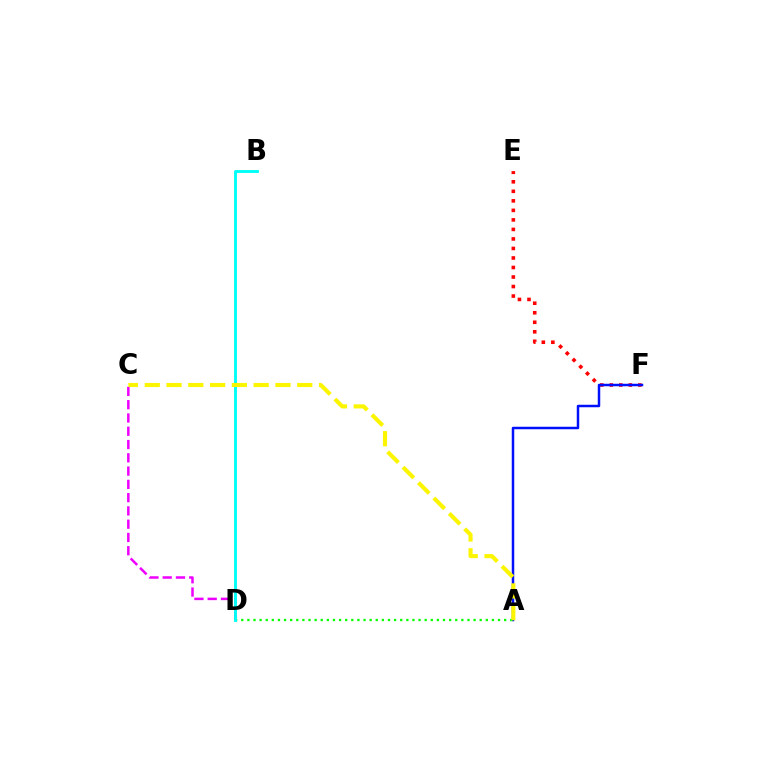{('E', 'F'): [{'color': '#ff0000', 'line_style': 'dotted', 'thickness': 2.59}], ('A', 'F'): [{'color': '#0010ff', 'line_style': 'solid', 'thickness': 1.8}], ('C', 'D'): [{'color': '#ee00ff', 'line_style': 'dashed', 'thickness': 1.8}], ('A', 'D'): [{'color': '#08ff00', 'line_style': 'dotted', 'thickness': 1.66}], ('B', 'D'): [{'color': '#00fff6', 'line_style': 'solid', 'thickness': 2.08}], ('A', 'C'): [{'color': '#fcf500', 'line_style': 'dashed', 'thickness': 2.96}]}